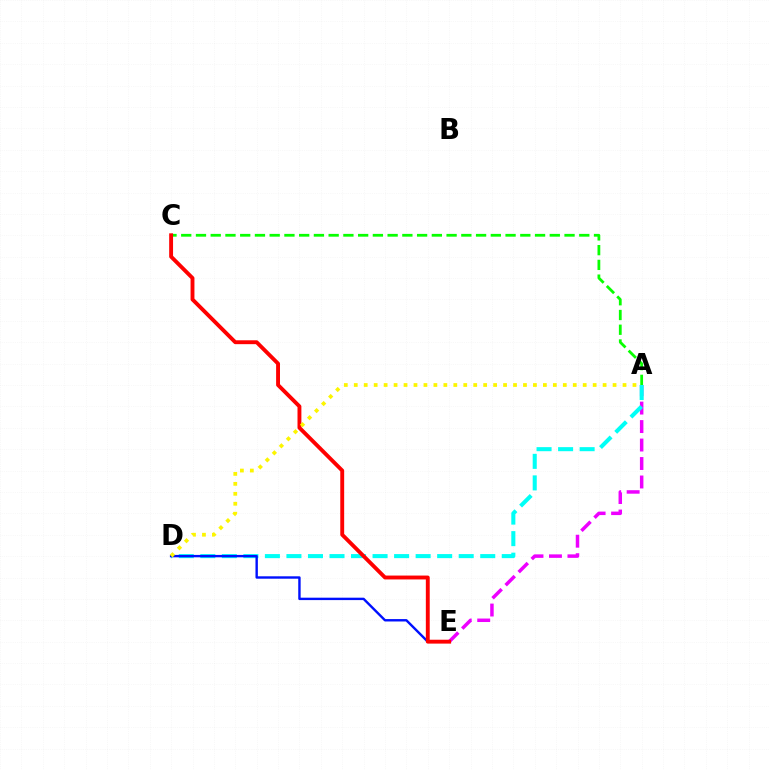{('A', 'E'): [{'color': '#ee00ff', 'line_style': 'dashed', 'thickness': 2.51}], ('A', 'D'): [{'color': '#00fff6', 'line_style': 'dashed', 'thickness': 2.93}, {'color': '#fcf500', 'line_style': 'dotted', 'thickness': 2.7}], ('D', 'E'): [{'color': '#0010ff', 'line_style': 'solid', 'thickness': 1.73}], ('A', 'C'): [{'color': '#08ff00', 'line_style': 'dashed', 'thickness': 2.0}], ('C', 'E'): [{'color': '#ff0000', 'line_style': 'solid', 'thickness': 2.79}]}